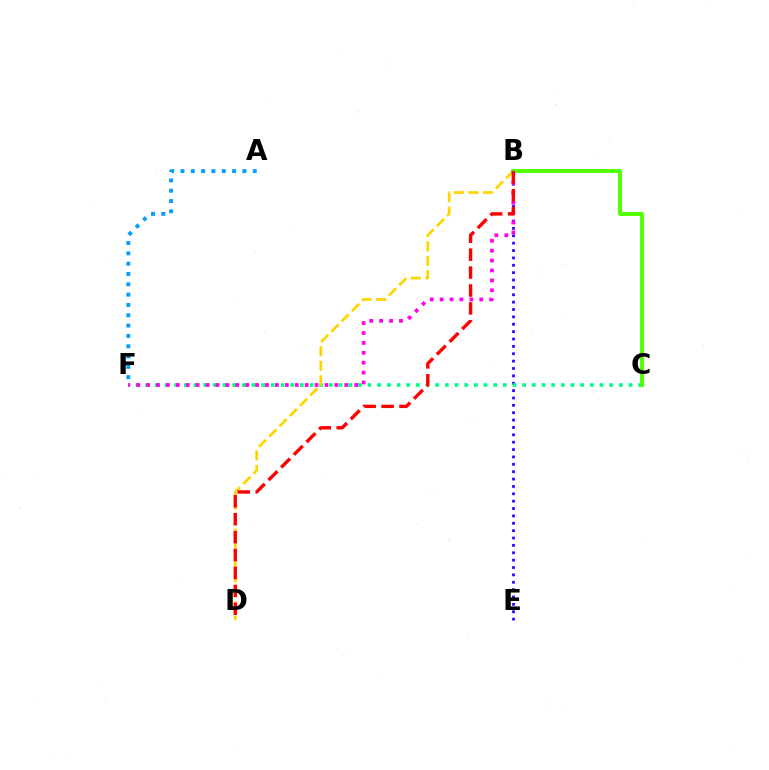{('B', 'E'): [{'color': '#3700ff', 'line_style': 'dotted', 'thickness': 2.0}], ('C', 'F'): [{'color': '#00ff86', 'line_style': 'dotted', 'thickness': 2.63}], ('B', 'F'): [{'color': '#ff00ed', 'line_style': 'dotted', 'thickness': 2.69}], ('B', 'D'): [{'color': '#ffd500', 'line_style': 'dashed', 'thickness': 1.97}, {'color': '#ff0000', 'line_style': 'dashed', 'thickness': 2.43}], ('B', 'C'): [{'color': '#4fff00', 'line_style': 'solid', 'thickness': 2.82}], ('A', 'F'): [{'color': '#009eff', 'line_style': 'dotted', 'thickness': 2.8}]}